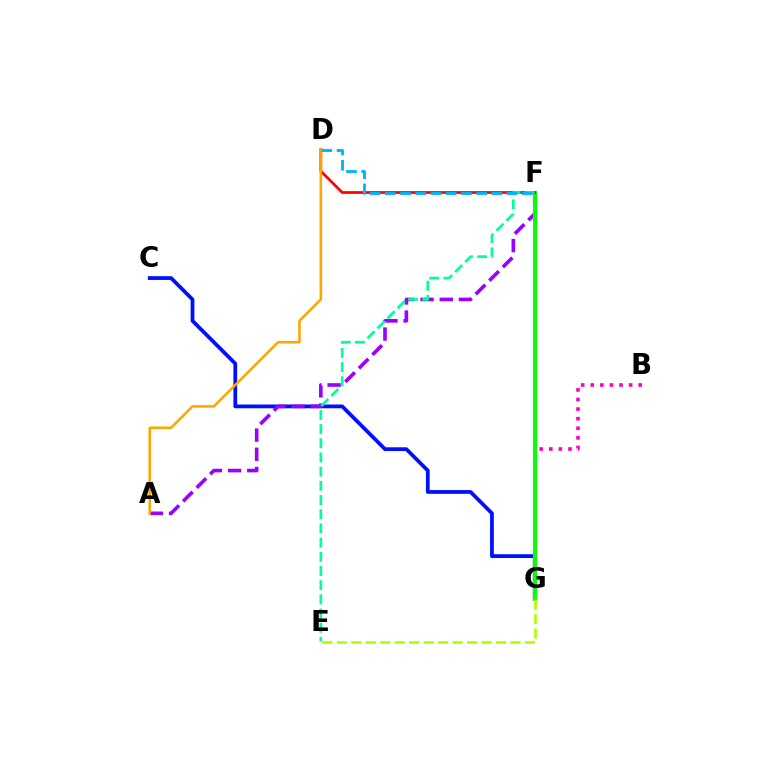{('B', 'G'): [{'color': '#ff00bd', 'line_style': 'dotted', 'thickness': 2.6}], ('C', 'G'): [{'color': '#0010ff', 'line_style': 'solid', 'thickness': 2.71}], ('A', 'F'): [{'color': '#9b00ff', 'line_style': 'dashed', 'thickness': 2.61}], ('F', 'G'): [{'color': '#08ff00', 'line_style': 'solid', 'thickness': 2.93}], ('D', 'F'): [{'color': '#ff0000', 'line_style': 'solid', 'thickness': 1.96}, {'color': '#00b5ff', 'line_style': 'dashed', 'thickness': 2.07}], ('A', 'D'): [{'color': '#ffa500', 'line_style': 'solid', 'thickness': 1.83}], ('E', 'G'): [{'color': '#b3ff00', 'line_style': 'dashed', 'thickness': 1.97}], ('E', 'F'): [{'color': '#00ff9d', 'line_style': 'dashed', 'thickness': 1.93}]}